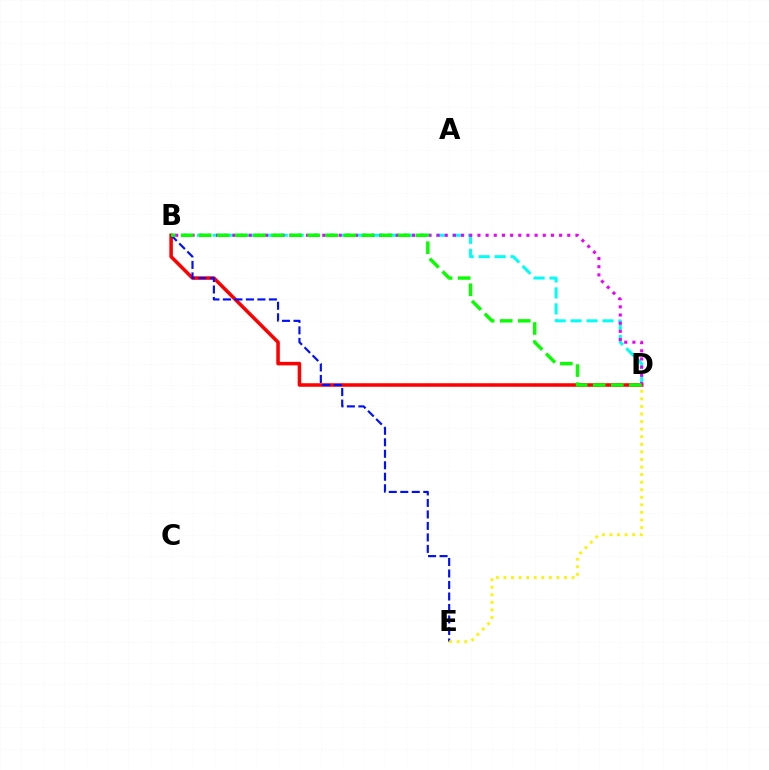{('B', 'D'): [{'color': '#ff0000', 'line_style': 'solid', 'thickness': 2.54}, {'color': '#00fff6', 'line_style': 'dashed', 'thickness': 2.17}, {'color': '#ee00ff', 'line_style': 'dotted', 'thickness': 2.22}, {'color': '#08ff00', 'line_style': 'dashed', 'thickness': 2.46}], ('B', 'E'): [{'color': '#0010ff', 'line_style': 'dashed', 'thickness': 1.56}], ('D', 'E'): [{'color': '#fcf500', 'line_style': 'dotted', 'thickness': 2.06}]}